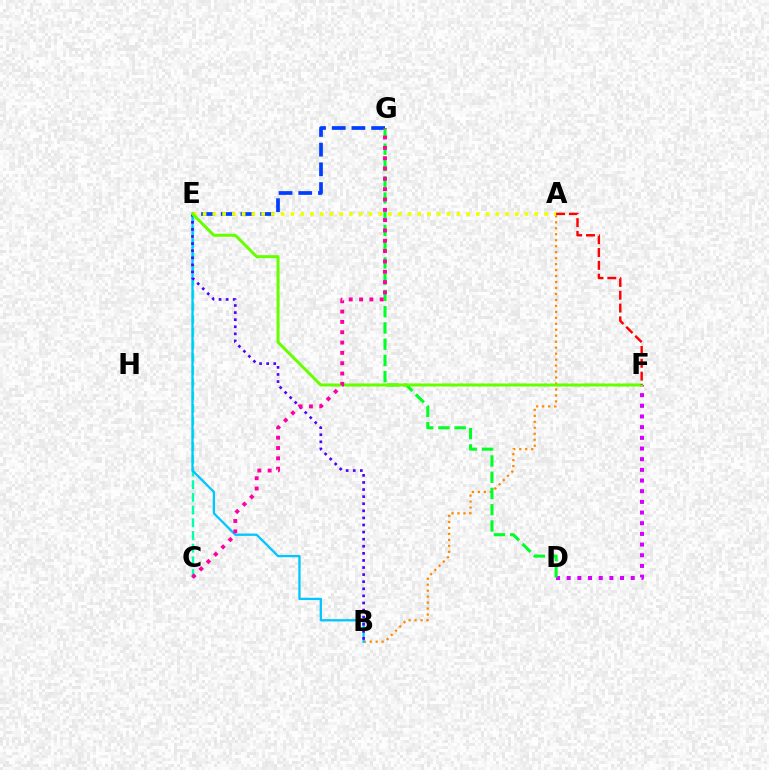{('E', 'G'): [{'color': '#003fff', 'line_style': 'dashed', 'thickness': 2.68}], ('A', 'B'): [{'color': '#ff8800', 'line_style': 'dotted', 'thickness': 1.62}], ('C', 'E'): [{'color': '#00ffaf', 'line_style': 'dashed', 'thickness': 1.72}], ('B', 'E'): [{'color': '#00c7ff', 'line_style': 'solid', 'thickness': 1.65}, {'color': '#4f00ff', 'line_style': 'dotted', 'thickness': 1.93}], ('A', 'E'): [{'color': '#eeff00', 'line_style': 'dotted', 'thickness': 2.65}], ('D', 'F'): [{'color': '#d600ff', 'line_style': 'dotted', 'thickness': 2.9}], ('D', 'G'): [{'color': '#00ff27', 'line_style': 'dashed', 'thickness': 2.21}], ('E', 'F'): [{'color': '#66ff00', 'line_style': 'solid', 'thickness': 2.17}], ('C', 'G'): [{'color': '#ff00a0', 'line_style': 'dotted', 'thickness': 2.81}], ('A', 'F'): [{'color': '#ff0000', 'line_style': 'dashed', 'thickness': 1.74}]}